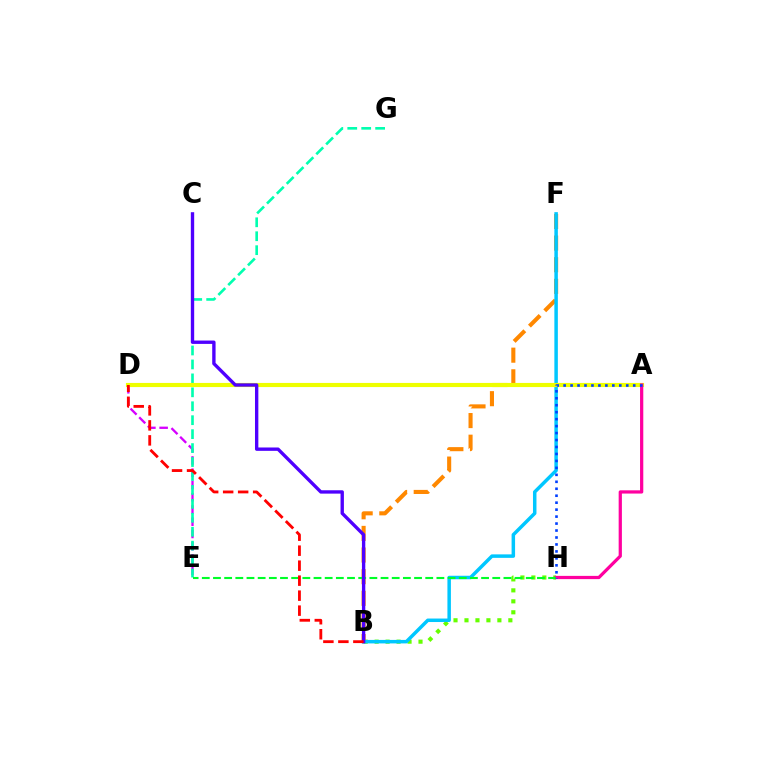{('B', 'H'): [{'color': '#66ff00', 'line_style': 'dotted', 'thickness': 2.98}], ('B', 'F'): [{'color': '#ff8800', 'line_style': 'dashed', 'thickness': 2.94}, {'color': '#00c7ff', 'line_style': 'solid', 'thickness': 2.51}], ('D', 'E'): [{'color': '#d600ff', 'line_style': 'dashed', 'thickness': 1.66}], ('E', 'G'): [{'color': '#00ffaf', 'line_style': 'dashed', 'thickness': 1.89}], ('A', 'D'): [{'color': '#eeff00', 'line_style': 'solid', 'thickness': 2.98}], ('A', 'H'): [{'color': '#ff00a0', 'line_style': 'solid', 'thickness': 2.33}, {'color': '#003fff', 'line_style': 'dotted', 'thickness': 1.89}], ('E', 'H'): [{'color': '#00ff27', 'line_style': 'dashed', 'thickness': 1.52}], ('B', 'C'): [{'color': '#4f00ff', 'line_style': 'solid', 'thickness': 2.42}], ('B', 'D'): [{'color': '#ff0000', 'line_style': 'dashed', 'thickness': 2.04}]}